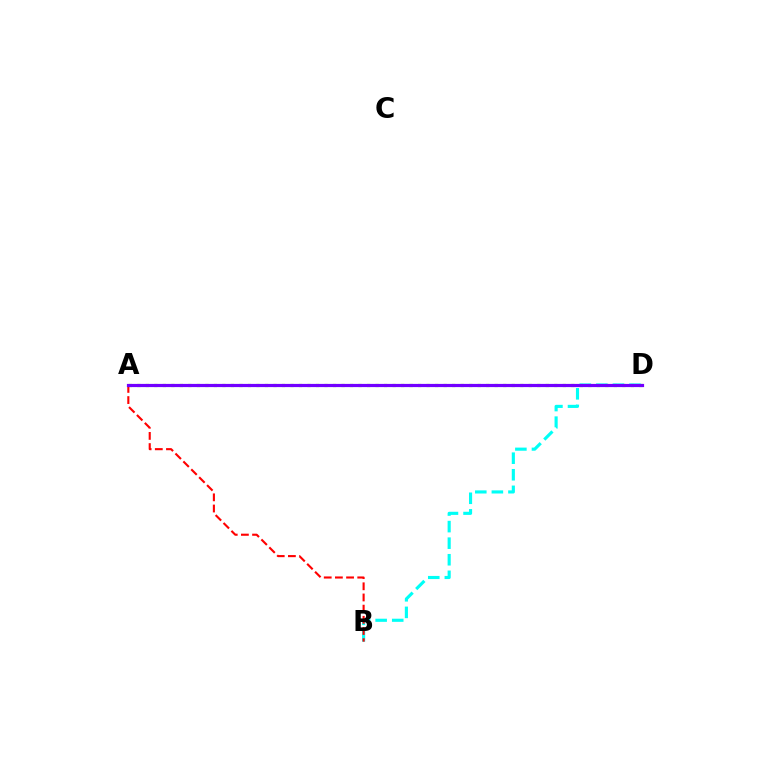{('A', 'D'): [{'color': '#84ff00', 'line_style': 'dotted', 'thickness': 2.31}, {'color': '#7200ff', 'line_style': 'solid', 'thickness': 2.3}], ('B', 'D'): [{'color': '#00fff6', 'line_style': 'dashed', 'thickness': 2.25}], ('A', 'B'): [{'color': '#ff0000', 'line_style': 'dashed', 'thickness': 1.52}]}